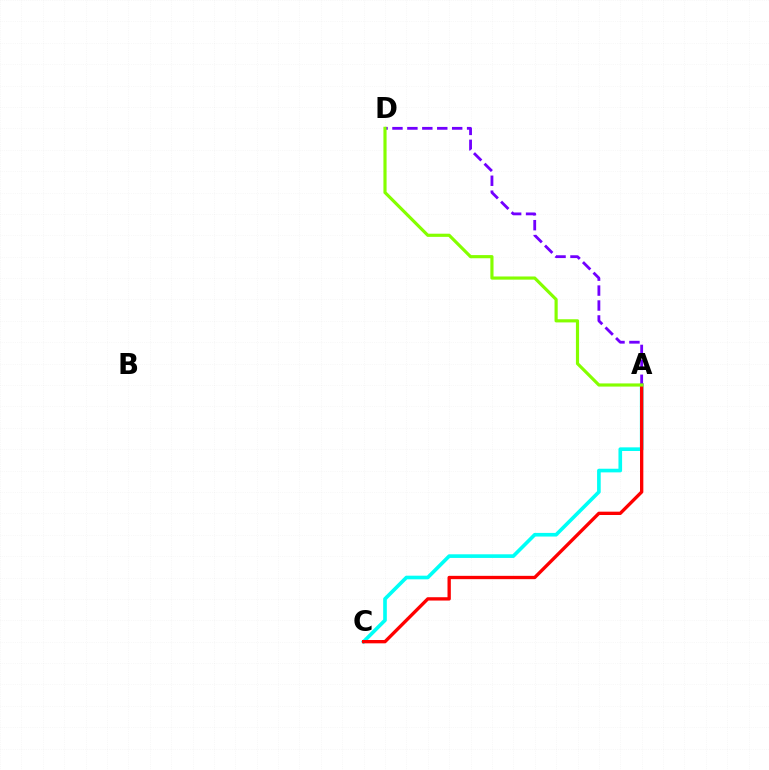{('A', 'C'): [{'color': '#00fff6', 'line_style': 'solid', 'thickness': 2.62}, {'color': '#ff0000', 'line_style': 'solid', 'thickness': 2.4}], ('A', 'D'): [{'color': '#7200ff', 'line_style': 'dashed', 'thickness': 2.03}, {'color': '#84ff00', 'line_style': 'solid', 'thickness': 2.28}]}